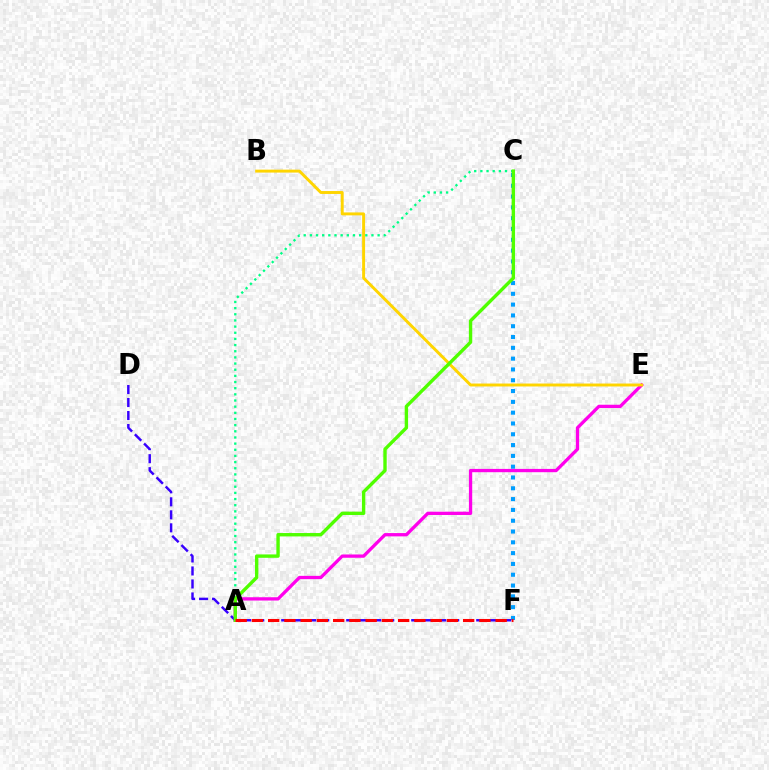{('C', 'F'): [{'color': '#009eff', 'line_style': 'dotted', 'thickness': 2.94}], ('A', 'E'): [{'color': '#ff00ed', 'line_style': 'solid', 'thickness': 2.37}], ('A', 'C'): [{'color': '#00ff86', 'line_style': 'dotted', 'thickness': 1.67}, {'color': '#4fff00', 'line_style': 'solid', 'thickness': 2.44}], ('B', 'E'): [{'color': '#ffd500', 'line_style': 'solid', 'thickness': 2.11}], ('D', 'F'): [{'color': '#3700ff', 'line_style': 'dashed', 'thickness': 1.77}], ('A', 'F'): [{'color': '#ff0000', 'line_style': 'dashed', 'thickness': 2.21}]}